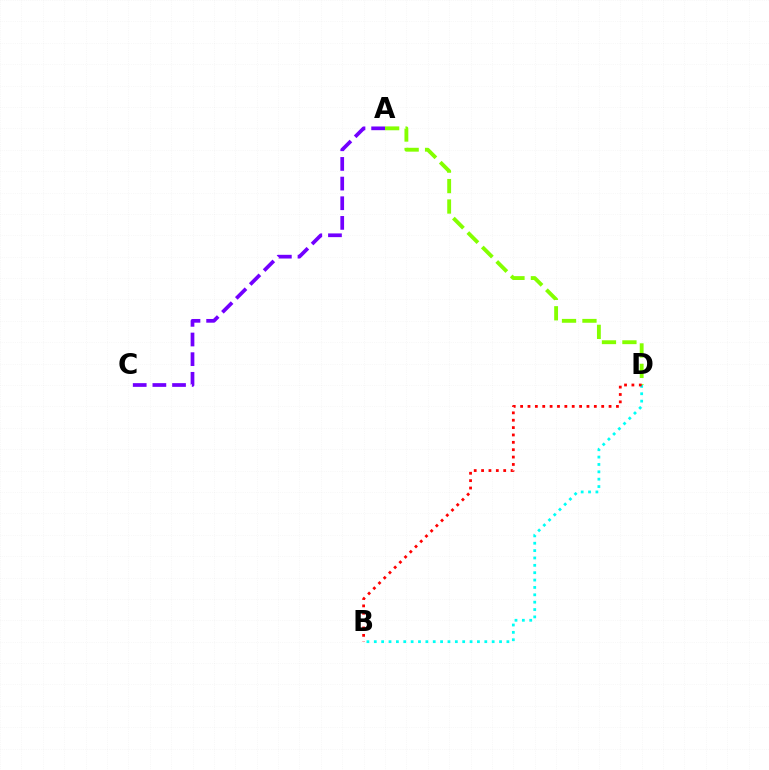{('A', 'D'): [{'color': '#84ff00', 'line_style': 'dashed', 'thickness': 2.78}], ('B', 'D'): [{'color': '#00fff6', 'line_style': 'dotted', 'thickness': 2.0}, {'color': '#ff0000', 'line_style': 'dotted', 'thickness': 2.0}], ('A', 'C'): [{'color': '#7200ff', 'line_style': 'dashed', 'thickness': 2.67}]}